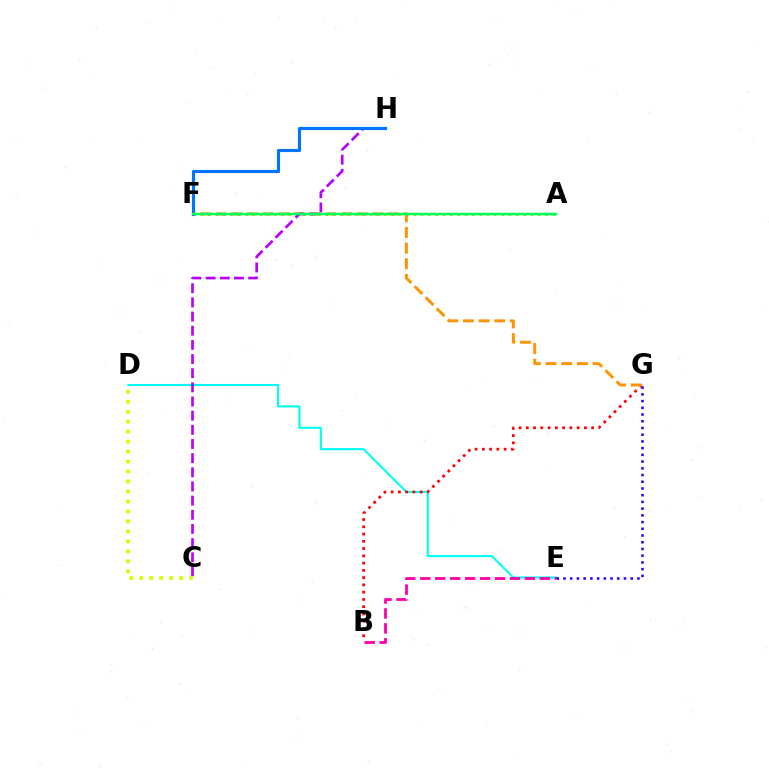{('D', 'E'): [{'color': '#00fff6', 'line_style': 'solid', 'thickness': 1.51}], ('B', 'G'): [{'color': '#ff0000', 'line_style': 'dotted', 'thickness': 1.97}], ('A', 'F'): [{'color': '#3dff00', 'line_style': 'dotted', 'thickness': 1.99}, {'color': '#00ff5c', 'line_style': 'solid', 'thickness': 1.79}], ('F', 'G'): [{'color': '#ff9400', 'line_style': 'dashed', 'thickness': 2.13}], ('C', 'H'): [{'color': '#b900ff', 'line_style': 'dashed', 'thickness': 1.92}], ('B', 'E'): [{'color': '#ff00ac', 'line_style': 'dashed', 'thickness': 2.03}], ('E', 'G'): [{'color': '#2500ff', 'line_style': 'dotted', 'thickness': 1.83}], ('F', 'H'): [{'color': '#0074ff', 'line_style': 'solid', 'thickness': 2.26}], ('C', 'D'): [{'color': '#d1ff00', 'line_style': 'dotted', 'thickness': 2.71}]}